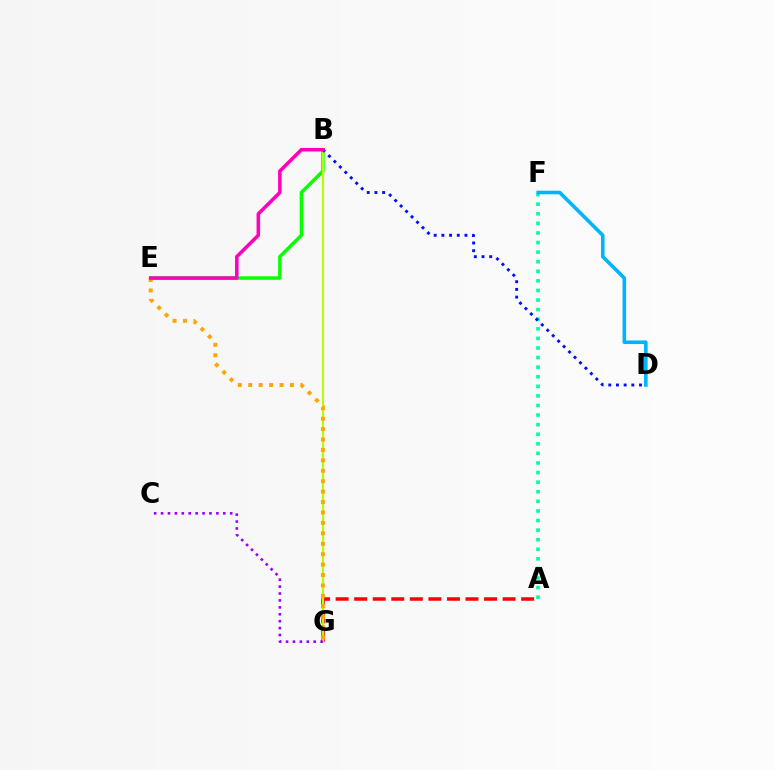{('A', 'F'): [{'color': '#00ff9d', 'line_style': 'dotted', 'thickness': 2.6}], ('A', 'G'): [{'color': '#ff0000', 'line_style': 'dashed', 'thickness': 2.52}], ('B', 'E'): [{'color': '#08ff00', 'line_style': 'solid', 'thickness': 2.49}, {'color': '#ff00bd', 'line_style': 'solid', 'thickness': 2.56}], ('B', 'G'): [{'color': '#b3ff00', 'line_style': 'solid', 'thickness': 1.5}], ('C', 'G'): [{'color': '#9b00ff', 'line_style': 'dotted', 'thickness': 1.88}], ('E', 'G'): [{'color': '#ffa500', 'line_style': 'dotted', 'thickness': 2.83}], ('B', 'D'): [{'color': '#0010ff', 'line_style': 'dotted', 'thickness': 2.09}], ('D', 'F'): [{'color': '#00b5ff', 'line_style': 'solid', 'thickness': 2.59}]}